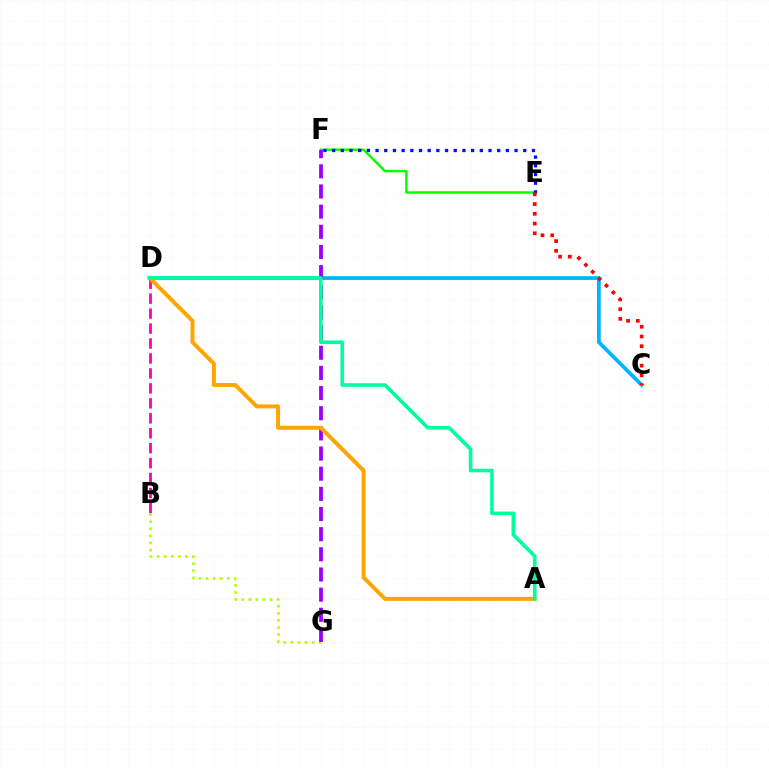{('B', 'D'): [{'color': '#ff00bd', 'line_style': 'dashed', 'thickness': 2.03}], ('B', 'G'): [{'color': '#b3ff00', 'line_style': 'dotted', 'thickness': 1.92}], ('E', 'F'): [{'color': '#08ff00', 'line_style': 'solid', 'thickness': 1.78}, {'color': '#0010ff', 'line_style': 'dotted', 'thickness': 2.36}], ('C', 'D'): [{'color': '#00b5ff', 'line_style': 'solid', 'thickness': 2.69}], ('F', 'G'): [{'color': '#9b00ff', 'line_style': 'dashed', 'thickness': 2.74}], ('C', 'E'): [{'color': '#ff0000', 'line_style': 'dotted', 'thickness': 2.65}], ('A', 'D'): [{'color': '#ffa500', 'line_style': 'solid', 'thickness': 2.85}, {'color': '#00ff9d', 'line_style': 'solid', 'thickness': 2.61}]}